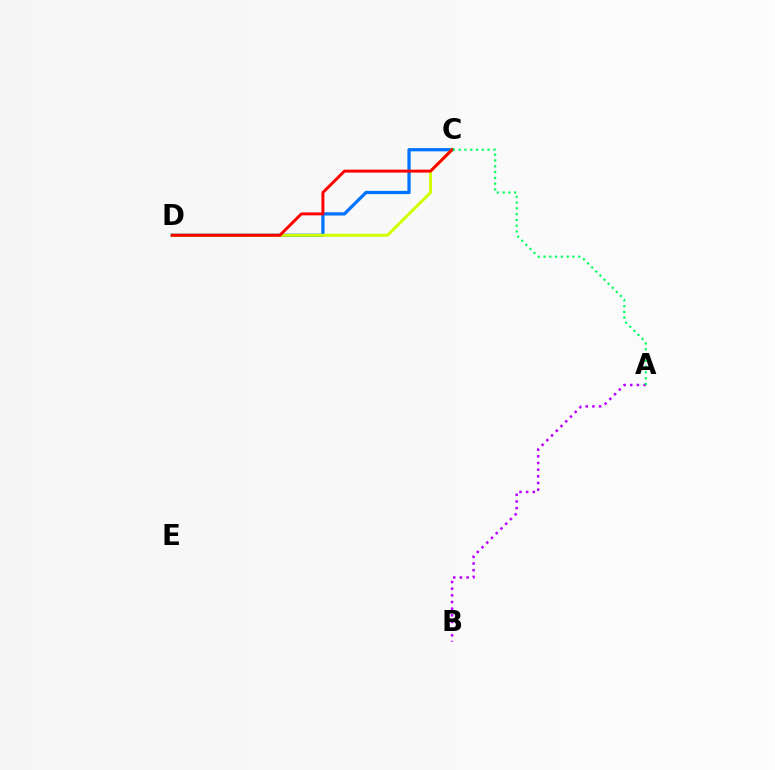{('C', 'D'): [{'color': '#0074ff', 'line_style': 'solid', 'thickness': 2.34}, {'color': '#d1ff00', 'line_style': 'solid', 'thickness': 2.14}, {'color': '#ff0000', 'line_style': 'solid', 'thickness': 2.12}], ('A', 'B'): [{'color': '#b900ff', 'line_style': 'dotted', 'thickness': 1.81}], ('A', 'C'): [{'color': '#00ff5c', 'line_style': 'dotted', 'thickness': 1.57}]}